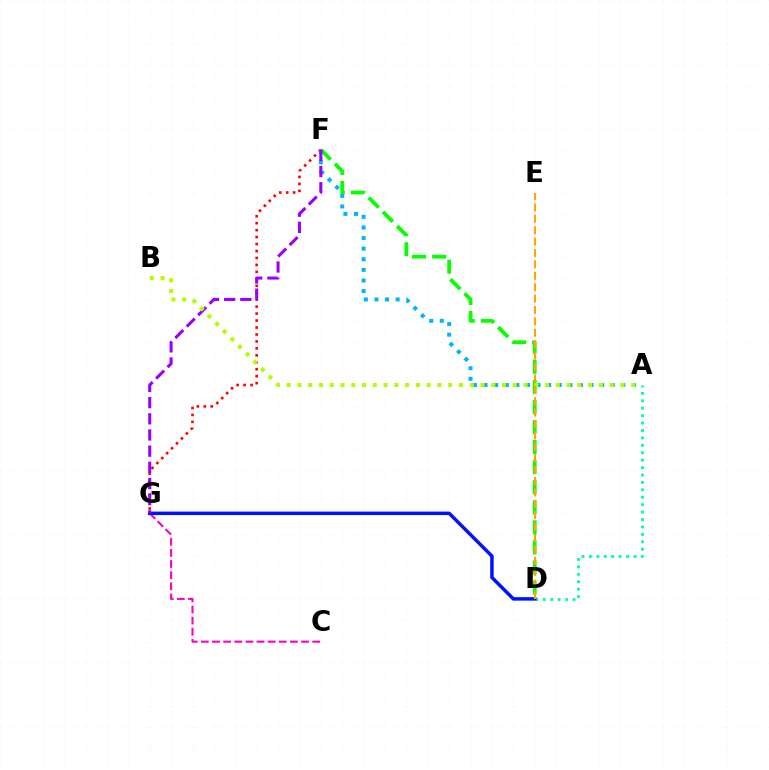{('F', 'G'): [{'color': '#ff0000', 'line_style': 'dotted', 'thickness': 1.89}, {'color': '#9b00ff', 'line_style': 'dashed', 'thickness': 2.2}], ('D', 'F'): [{'color': '#08ff00', 'line_style': 'dashed', 'thickness': 2.73}], ('C', 'G'): [{'color': '#ff00bd', 'line_style': 'dashed', 'thickness': 1.51}], ('A', 'D'): [{'color': '#00ff9d', 'line_style': 'dotted', 'thickness': 2.02}], ('A', 'F'): [{'color': '#00b5ff', 'line_style': 'dotted', 'thickness': 2.88}], ('D', 'G'): [{'color': '#0010ff', 'line_style': 'solid', 'thickness': 2.5}], ('A', 'B'): [{'color': '#b3ff00', 'line_style': 'dotted', 'thickness': 2.92}], ('D', 'E'): [{'color': '#ffa500', 'line_style': 'dashed', 'thickness': 1.55}]}